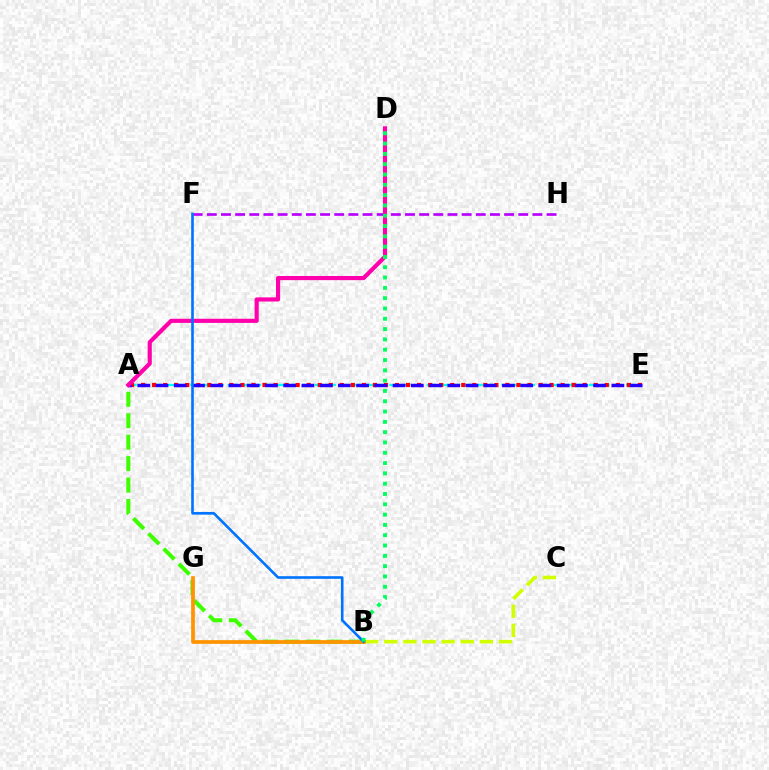{('A', 'E'): [{'color': '#00fff6', 'line_style': 'dashed', 'thickness': 1.69}, {'color': '#ff0000', 'line_style': 'dotted', 'thickness': 3.0}, {'color': '#2500ff', 'line_style': 'dashed', 'thickness': 2.48}], ('F', 'H'): [{'color': '#b900ff', 'line_style': 'dashed', 'thickness': 1.92}], ('A', 'B'): [{'color': '#3dff00', 'line_style': 'dashed', 'thickness': 2.91}], ('B', 'C'): [{'color': '#d1ff00', 'line_style': 'dashed', 'thickness': 2.6}], ('B', 'G'): [{'color': '#ff9400', 'line_style': 'solid', 'thickness': 2.69}], ('A', 'D'): [{'color': '#ff00ac', 'line_style': 'solid', 'thickness': 2.98}], ('B', 'F'): [{'color': '#0074ff', 'line_style': 'solid', 'thickness': 1.89}], ('B', 'D'): [{'color': '#00ff5c', 'line_style': 'dotted', 'thickness': 2.8}]}